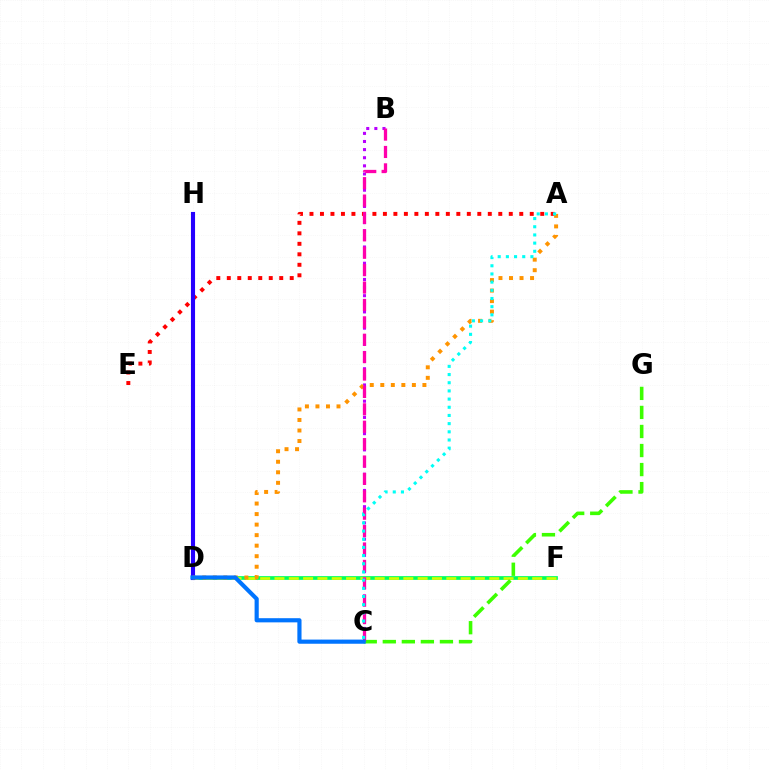{('B', 'C'): [{'color': '#b900ff', 'line_style': 'dotted', 'thickness': 2.2}, {'color': '#ff00ac', 'line_style': 'dashed', 'thickness': 2.36}], ('D', 'F'): [{'color': '#00ff5c', 'line_style': 'solid', 'thickness': 2.67}, {'color': '#d1ff00', 'line_style': 'dashed', 'thickness': 1.94}], ('A', 'E'): [{'color': '#ff0000', 'line_style': 'dotted', 'thickness': 2.85}], ('C', 'G'): [{'color': '#3dff00', 'line_style': 'dashed', 'thickness': 2.59}], ('D', 'H'): [{'color': '#2500ff', 'line_style': 'solid', 'thickness': 2.95}], ('A', 'D'): [{'color': '#ff9400', 'line_style': 'dotted', 'thickness': 2.86}], ('C', 'D'): [{'color': '#0074ff', 'line_style': 'solid', 'thickness': 3.0}], ('A', 'C'): [{'color': '#00fff6', 'line_style': 'dotted', 'thickness': 2.22}]}